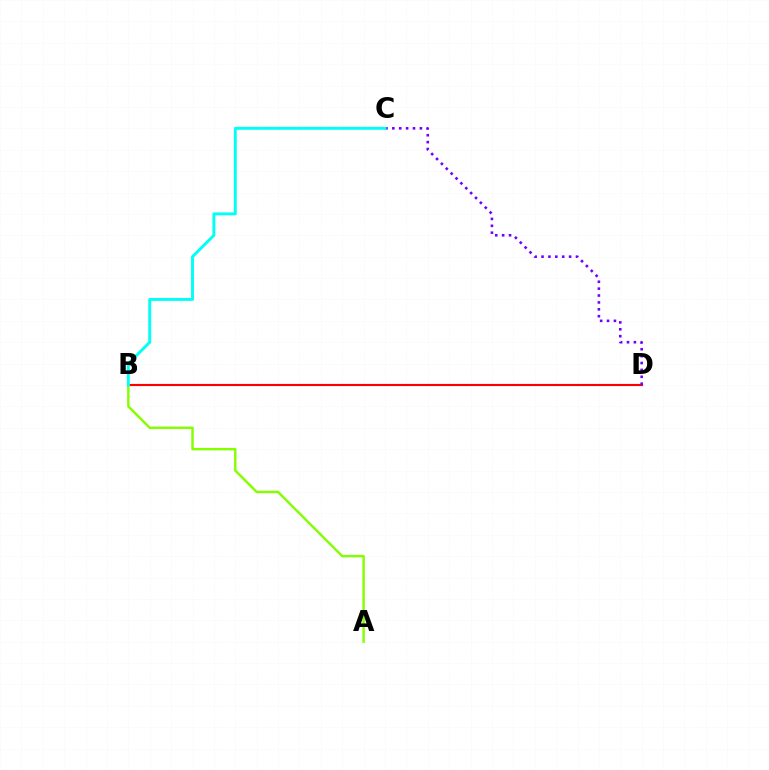{('B', 'D'): [{'color': '#ff0000', 'line_style': 'solid', 'thickness': 1.54}], ('A', 'B'): [{'color': '#84ff00', 'line_style': 'solid', 'thickness': 1.75}], ('C', 'D'): [{'color': '#7200ff', 'line_style': 'dotted', 'thickness': 1.87}], ('B', 'C'): [{'color': '#00fff6', 'line_style': 'solid', 'thickness': 2.11}]}